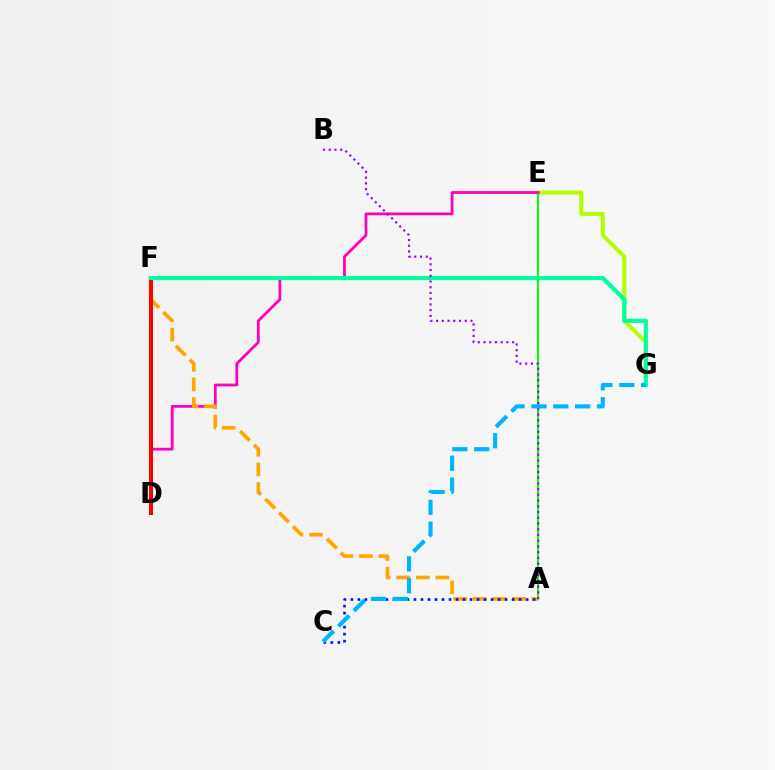{('E', 'G'): [{'color': '#b3ff00', 'line_style': 'solid', 'thickness': 2.91}], ('A', 'E'): [{'color': '#08ff00', 'line_style': 'solid', 'thickness': 1.5}], ('D', 'E'): [{'color': '#ff00bd', 'line_style': 'solid', 'thickness': 2.0}], ('A', 'F'): [{'color': '#ffa500', 'line_style': 'dashed', 'thickness': 2.66}], ('D', 'F'): [{'color': '#ff0000', 'line_style': 'solid', 'thickness': 2.86}], ('A', 'C'): [{'color': '#0010ff', 'line_style': 'dotted', 'thickness': 1.9}], ('F', 'G'): [{'color': '#00ff9d', 'line_style': 'solid', 'thickness': 2.99}], ('A', 'B'): [{'color': '#9b00ff', 'line_style': 'dotted', 'thickness': 1.56}], ('C', 'G'): [{'color': '#00b5ff', 'line_style': 'dashed', 'thickness': 2.97}]}